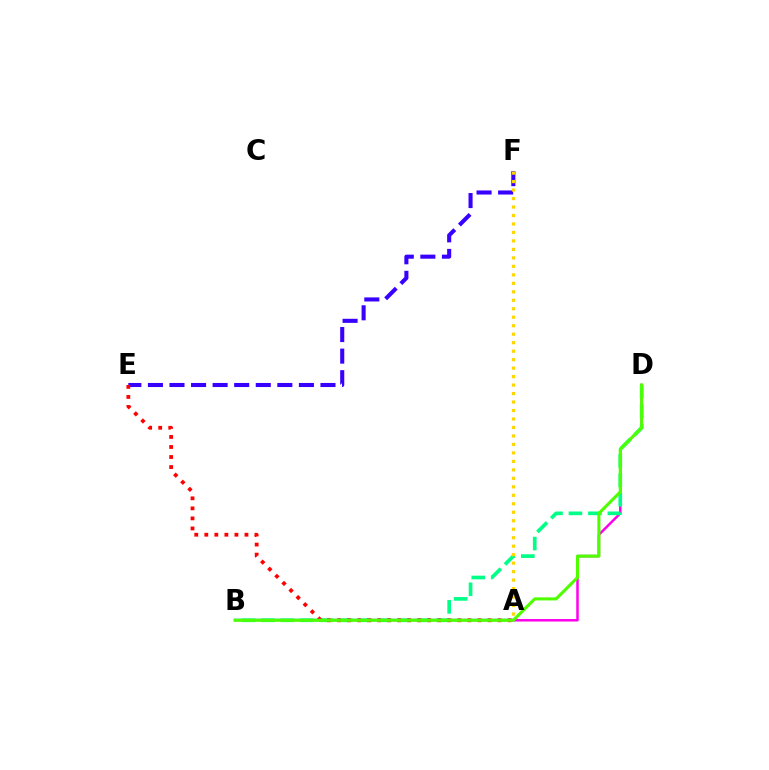{('A', 'B'): [{'color': '#009eff', 'line_style': 'solid', 'thickness': 1.77}], ('A', 'D'): [{'color': '#ff00ed', 'line_style': 'solid', 'thickness': 1.8}], ('B', 'D'): [{'color': '#00ff86', 'line_style': 'dashed', 'thickness': 2.65}, {'color': '#4fff00', 'line_style': 'solid', 'thickness': 2.22}], ('E', 'F'): [{'color': '#3700ff', 'line_style': 'dashed', 'thickness': 2.93}], ('A', 'E'): [{'color': '#ff0000', 'line_style': 'dotted', 'thickness': 2.73}], ('A', 'F'): [{'color': '#ffd500', 'line_style': 'dotted', 'thickness': 2.3}]}